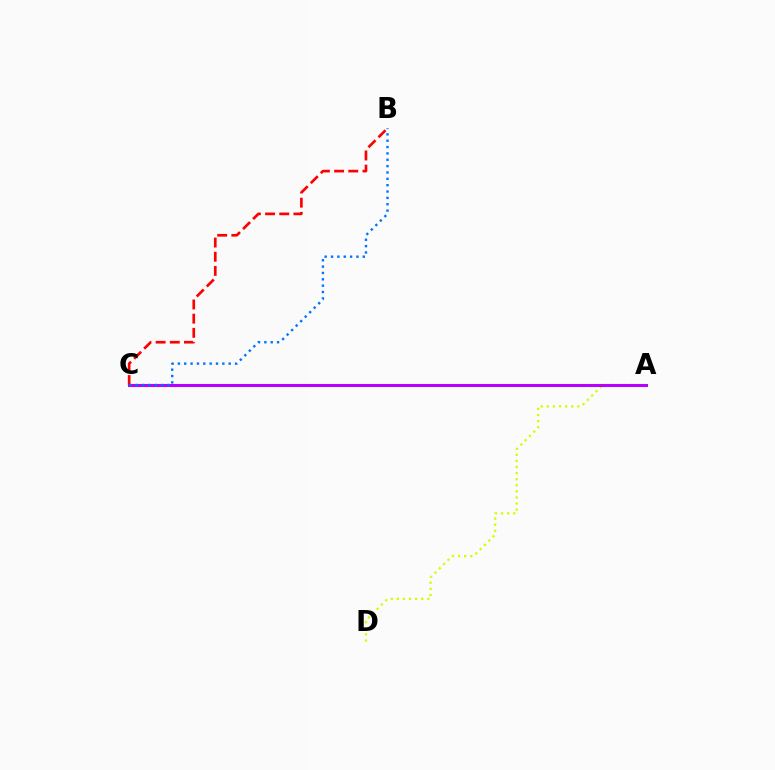{('A', 'D'): [{'color': '#d1ff00', 'line_style': 'dotted', 'thickness': 1.66}], ('A', 'C'): [{'color': '#00ff5c', 'line_style': 'solid', 'thickness': 2.07}, {'color': '#b900ff', 'line_style': 'solid', 'thickness': 2.18}], ('B', 'C'): [{'color': '#ff0000', 'line_style': 'dashed', 'thickness': 1.93}, {'color': '#0074ff', 'line_style': 'dotted', 'thickness': 1.73}]}